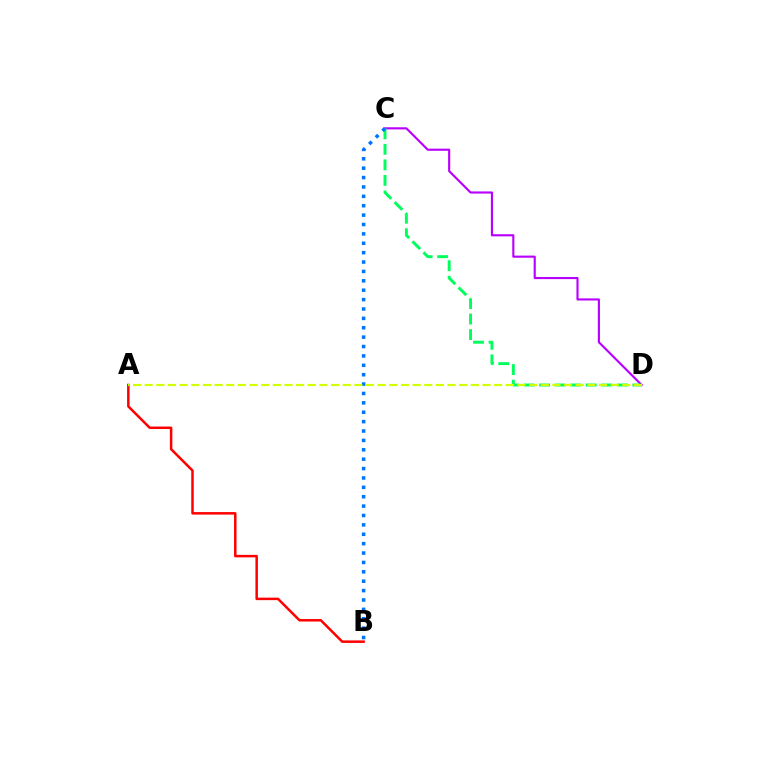{('C', 'D'): [{'color': '#b900ff', 'line_style': 'solid', 'thickness': 1.54}, {'color': '#00ff5c', 'line_style': 'dashed', 'thickness': 2.11}], ('A', 'B'): [{'color': '#ff0000', 'line_style': 'solid', 'thickness': 1.8}], ('B', 'C'): [{'color': '#0074ff', 'line_style': 'dotted', 'thickness': 2.55}], ('A', 'D'): [{'color': '#d1ff00', 'line_style': 'dashed', 'thickness': 1.58}]}